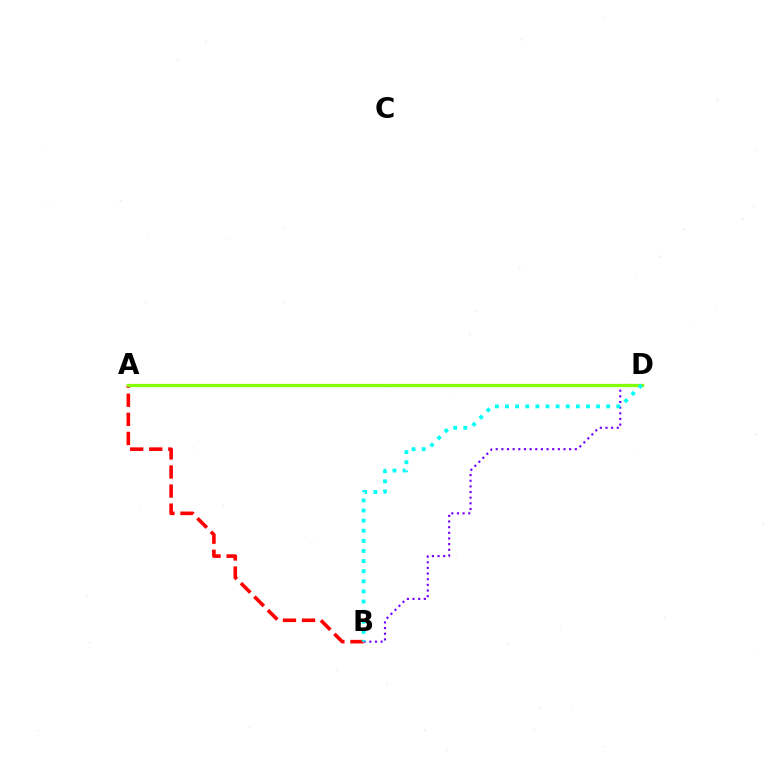{('A', 'B'): [{'color': '#ff0000', 'line_style': 'dashed', 'thickness': 2.59}], ('B', 'D'): [{'color': '#7200ff', 'line_style': 'dotted', 'thickness': 1.54}, {'color': '#00fff6', 'line_style': 'dotted', 'thickness': 2.75}], ('A', 'D'): [{'color': '#84ff00', 'line_style': 'solid', 'thickness': 2.33}]}